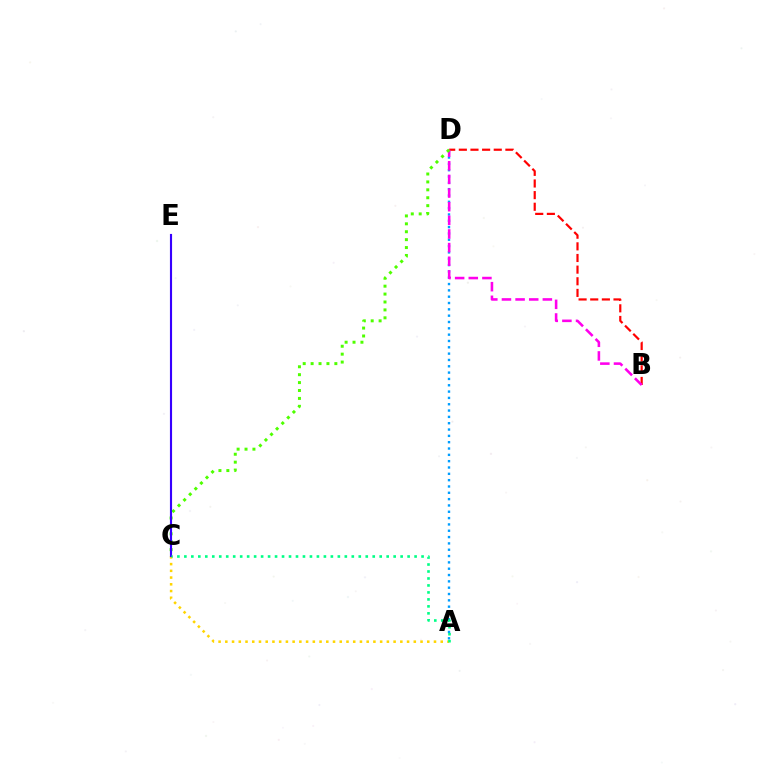{('A', 'D'): [{'color': '#009eff', 'line_style': 'dotted', 'thickness': 1.72}], ('B', 'D'): [{'color': '#ff0000', 'line_style': 'dashed', 'thickness': 1.58}, {'color': '#ff00ed', 'line_style': 'dashed', 'thickness': 1.85}], ('A', 'C'): [{'color': '#ffd500', 'line_style': 'dotted', 'thickness': 1.83}, {'color': '#00ff86', 'line_style': 'dotted', 'thickness': 1.9}], ('C', 'D'): [{'color': '#4fff00', 'line_style': 'dotted', 'thickness': 2.15}], ('C', 'E'): [{'color': '#3700ff', 'line_style': 'solid', 'thickness': 1.54}]}